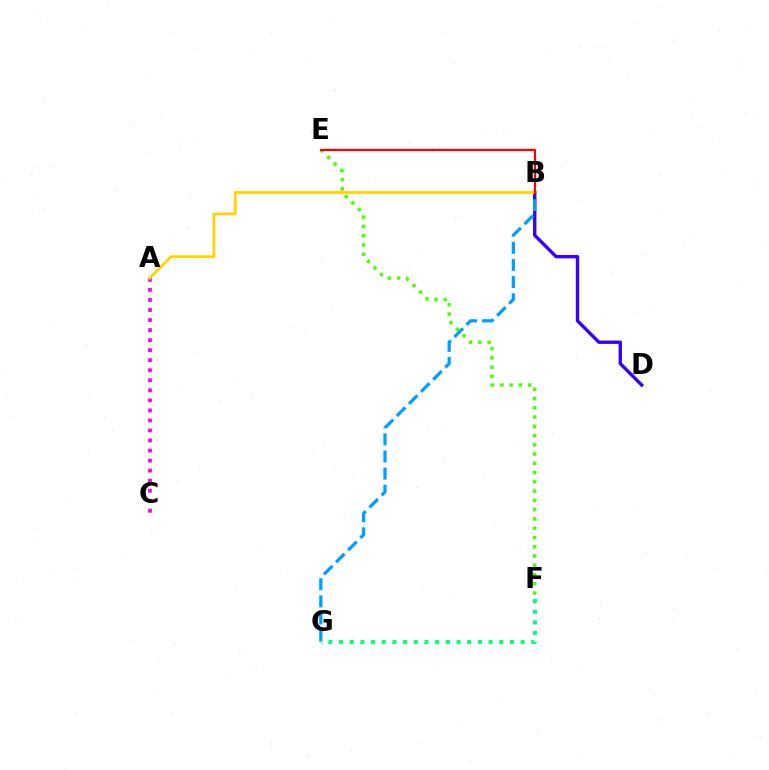{('B', 'D'): [{'color': '#3700ff', 'line_style': 'solid', 'thickness': 2.43}], ('A', 'C'): [{'color': '#ff00ed', 'line_style': 'dotted', 'thickness': 2.73}], ('E', 'F'): [{'color': '#4fff00', 'line_style': 'dotted', 'thickness': 2.52}], ('B', 'G'): [{'color': '#009eff', 'line_style': 'dashed', 'thickness': 2.33}], ('A', 'B'): [{'color': '#ffd500', 'line_style': 'solid', 'thickness': 2.03}], ('B', 'E'): [{'color': '#ff0000', 'line_style': 'solid', 'thickness': 1.62}], ('F', 'G'): [{'color': '#00ff86', 'line_style': 'dotted', 'thickness': 2.9}]}